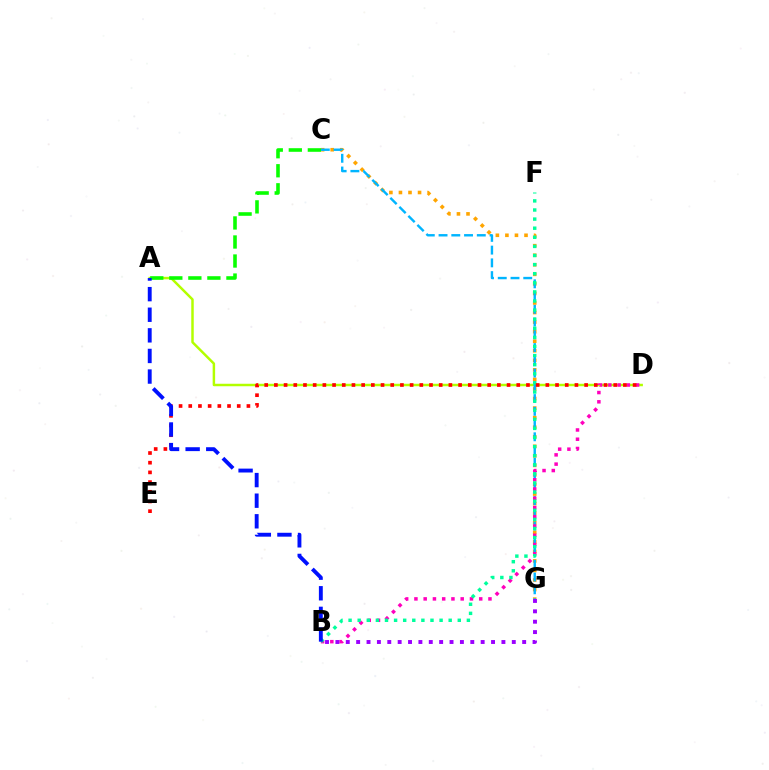{('A', 'D'): [{'color': '#b3ff00', 'line_style': 'solid', 'thickness': 1.78}], ('C', 'G'): [{'color': '#ffa500', 'line_style': 'dotted', 'thickness': 2.6}, {'color': '#00b5ff', 'line_style': 'dashed', 'thickness': 1.73}], ('B', 'D'): [{'color': '#ff00bd', 'line_style': 'dotted', 'thickness': 2.51}], ('B', 'F'): [{'color': '#00ff9d', 'line_style': 'dotted', 'thickness': 2.47}], ('B', 'G'): [{'color': '#9b00ff', 'line_style': 'dotted', 'thickness': 2.82}], ('A', 'C'): [{'color': '#08ff00', 'line_style': 'dashed', 'thickness': 2.59}], ('D', 'E'): [{'color': '#ff0000', 'line_style': 'dotted', 'thickness': 2.63}], ('A', 'B'): [{'color': '#0010ff', 'line_style': 'dashed', 'thickness': 2.8}]}